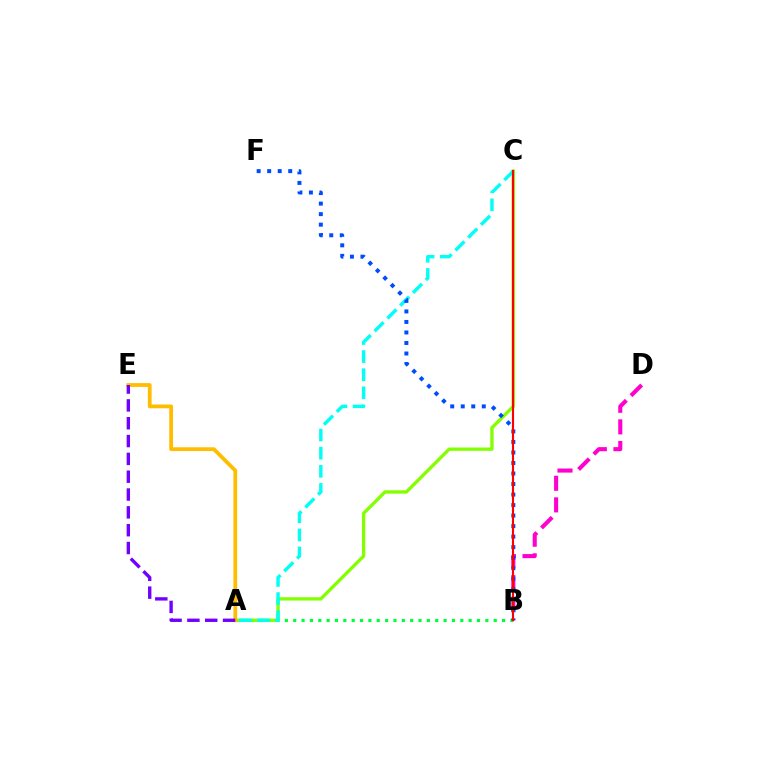{('A', 'B'): [{'color': '#00ff39', 'line_style': 'dotted', 'thickness': 2.27}], ('A', 'C'): [{'color': '#84ff00', 'line_style': 'solid', 'thickness': 2.4}, {'color': '#00fff6', 'line_style': 'dashed', 'thickness': 2.46}], ('B', 'D'): [{'color': '#ff00cf', 'line_style': 'dashed', 'thickness': 2.93}], ('B', 'F'): [{'color': '#004bff', 'line_style': 'dotted', 'thickness': 2.86}], ('A', 'E'): [{'color': '#ffbd00', 'line_style': 'solid', 'thickness': 2.72}, {'color': '#7200ff', 'line_style': 'dashed', 'thickness': 2.42}], ('B', 'C'): [{'color': '#ff0000', 'line_style': 'solid', 'thickness': 1.54}]}